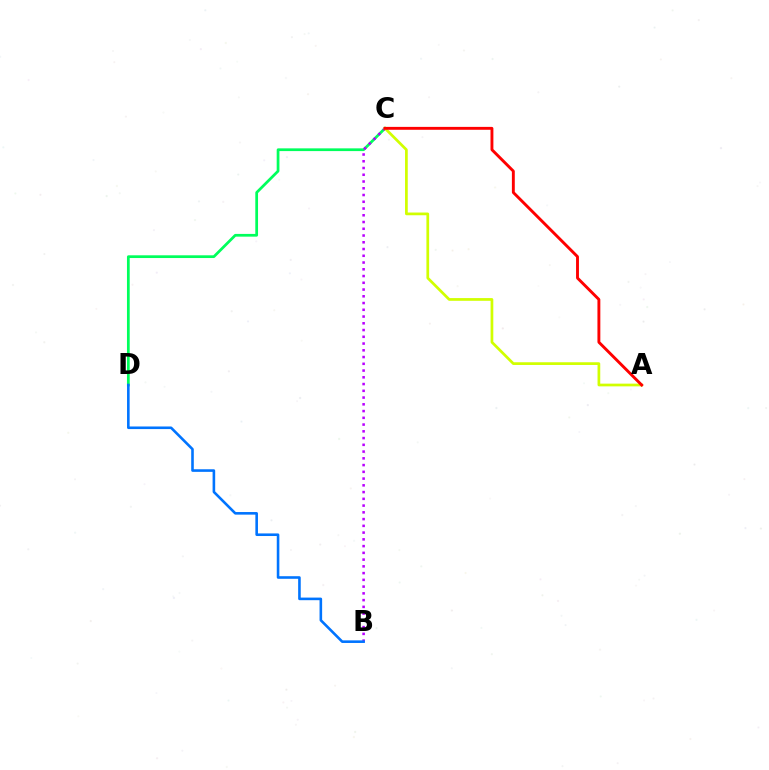{('C', 'D'): [{'color': '#00ff5c', 'line_style': 'solid', 'thickness': 1.97}], ('B', 'C'): [{'color': '#b900ff', 'line_style': 'dotted', 'thickness': 1.83}], ('A', 'C'): [{'color': '#d1ff00', 'line_style': 'solid', 'thickness': 1.96}, {'color': '#ff0000', 'line_style': 'solid', 'thickness': 2.08}], ('B', 'D'): [{'color': '#0074ff', 'line_style': 'solid', 'thickness': 1.87}]}